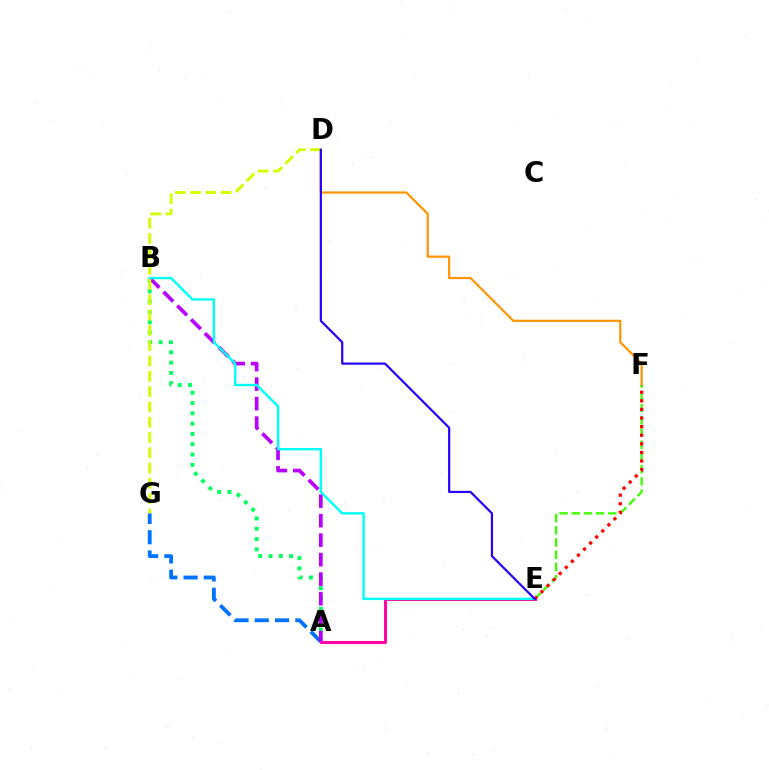{('A', 'B'): [{'color': '#00ff5c', 'line_style': 'dotted', 'thickness': 2.8}, {'color': '#b900ff', 'line_style': 'dashed', 'thickness': 2.65}], ('A', 'G'): [{'color': '#0074ff', 'line_style': 'dashed', 'thickness': 2.76}], ('D', 'F'): [{'color': '#ff9400', 'line_style': 'solid', 'thickness': 1.57}], ('A', 'E'): [{'color': '#ff00ac', 'line_style': 'solid', 'thickness': 2.14}], ('E', 'F'): [{'color': '#3dff00', 'line_style': 'dashed', 'thickness': 1.66}, {'color': '#ff0000', 'line_style': 'dotted', 'thickness': 2.34}], ('B', 'E'): [{'color': '#00fff6', 'line_style': 'solid', 'thickness': 1.73}], ('D', 'G'): [{'color': '#d1ff00', 'line_style': 'dashed', 'thickness': 2.08}], ('D', 'E'): [{'color': '#2500ff', 'line_style': 'solid', 'thickness': 1.58}]}